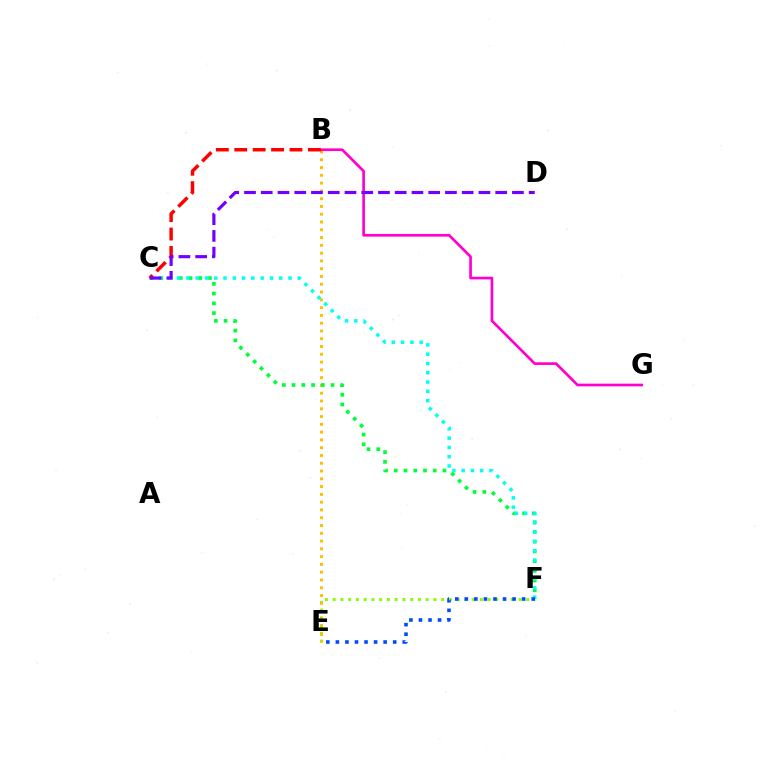{('E', 'F'): [{'color': '#84ff00', 'line_style': 'dotted', 'thickness': 2.1}, {'color': '#004bff', 'line_style': 'dotted', 'thickness': 2.6}], ('B', 'E'): [{'color': '#ffbd00', 'line_style': 'dotted', 'thickness': 2.11}], ('C', 'F'): [{'color': '#00ff39', 'line_style': 'dotted', 'thickness': 2.64}, {'color': '#00fff6', 'line_style': 'dotted', 'thickness': 2.52}], ('B', 'G'): [{'color': '#ff00cf', 'line_style': 'solid', 'thickness': 1.93}], ('B', 'C'): [{'color': '#ff0000', 'line_style': 'dashed', 'thickness': 2.5}], ('C', 'D'): [{'color': '#7200ff', 'line_style': 'dashed', 'thickness': 2.27}]}